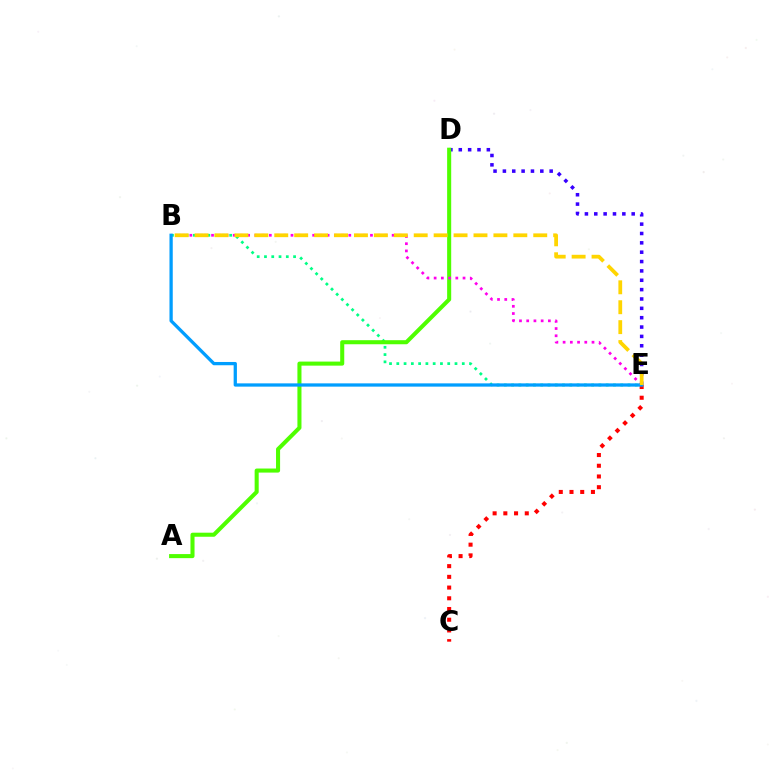{('C', 'E'): [{'color': '#ff0000', 'line_style': 'dotted', 'thickness': 2.91}], ('D', 'E'): [{'color': '#3700ff', 'line_style': 'dotted', 'thickness': 2.54}], ('B', 'E'): [{'color': '#00ff86', 'line_style': 'dotted', 'thickness': 1.98}, {'color': '#ff00ed', 'line_style': 'dotted', 'thickness': 1.96}, {'color': '#009eff', 'line_style': 'solid', 'thickness': 2.36}, {'color': '#ffd500', 'line_style': 'dashed', 'thickness': 2.71}], ('A', 'D'): [{'color': '#4fff00', 'line_style': 'solid', 'thickness': 2.92}]}